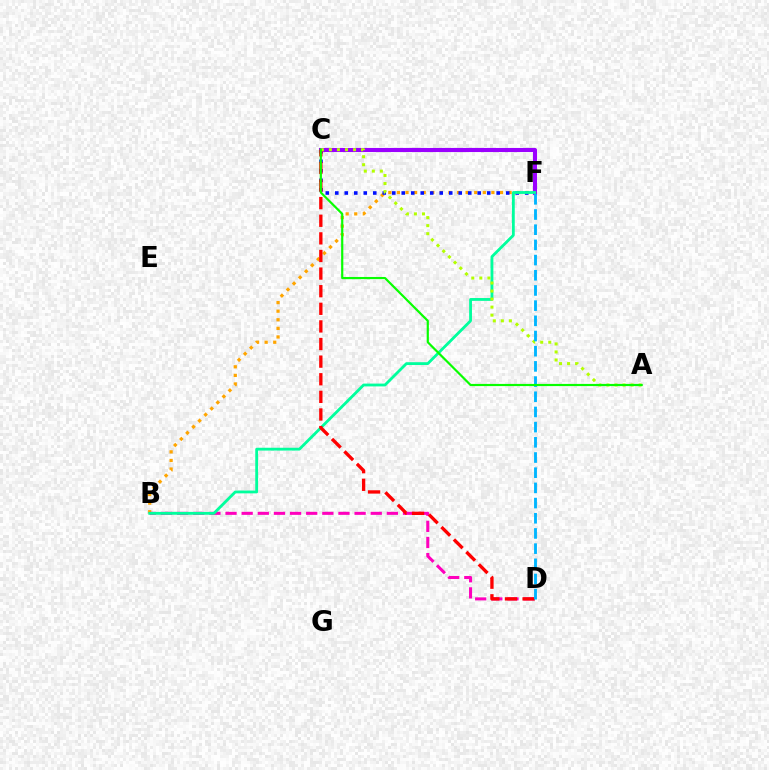{('B', 'F'): [{'color': '#ffa500', 'line_style': 'dotted', 'thickness': 2.33}, {'color': '#00ff9d', 'line_style': 'solid', 'thickness': 2.03}], ('B', 'D'): [{'color': '#ff00bd', 'line_style': 'dashed', 'thickness': 2.19}], ('C', 'F'): [{'color': '#0010ff', 'line_style': 'dotted', 'thickness': 2.58}, {'color': '#9b00ff', 'line_style': 'solid', 'thickness': 2.94}], ('C', 'D'): [{'color': '#ff0000', 'line_style': 'dashed', 'thickness': 2.39}], ('A', 'C'): [{'color': '#b3ff00', 'line_style': 'dotted', 'thickness': 2.18}, {'color': '#08ff00', 'line_style': 'solid', 'thickness': 1.57}], ('D', 'F'): [{'color': '#00b5ff', 'line_style': 'dashed', 'thickness': 2.06}]}